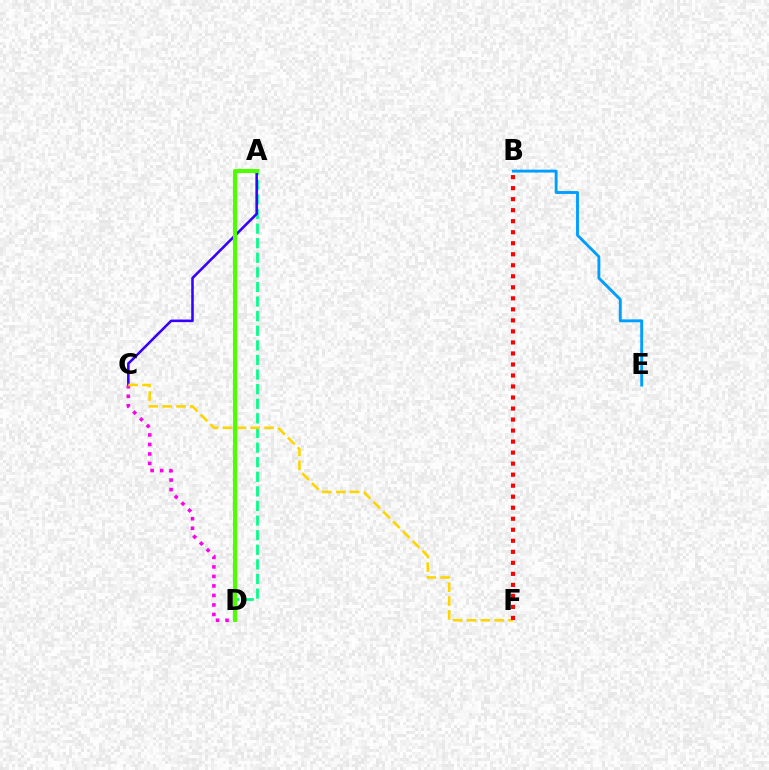{('B', 'E'): [{'color': '#009eff', 'line_style': 'solid', 'thickness': 2.08}], ('A', 'D'): [{'color': '#00ff86', 'line_style': 'dashed', 'thickness': 1.98}, {'color': '#4fff00', 'line_style': 'solid', 'thickness': 2.97}], ('A', 'C'): [{'color': '#3700ff', 'line_style': 'solid', 'thickness': 1.85}], ('C', 'D'): [{'color': '#ff00ed', 'line_style': 'dotted', 'thickness': 2.58}], ('C', 'F'): [{'color': '#ffd500', 'line_style': 'dashed', 'thickness': 1.88}], ('B', 'F'): [{'color': '#ff0000', 'line_style': 'dotted', 'thickness': 2.99}]}